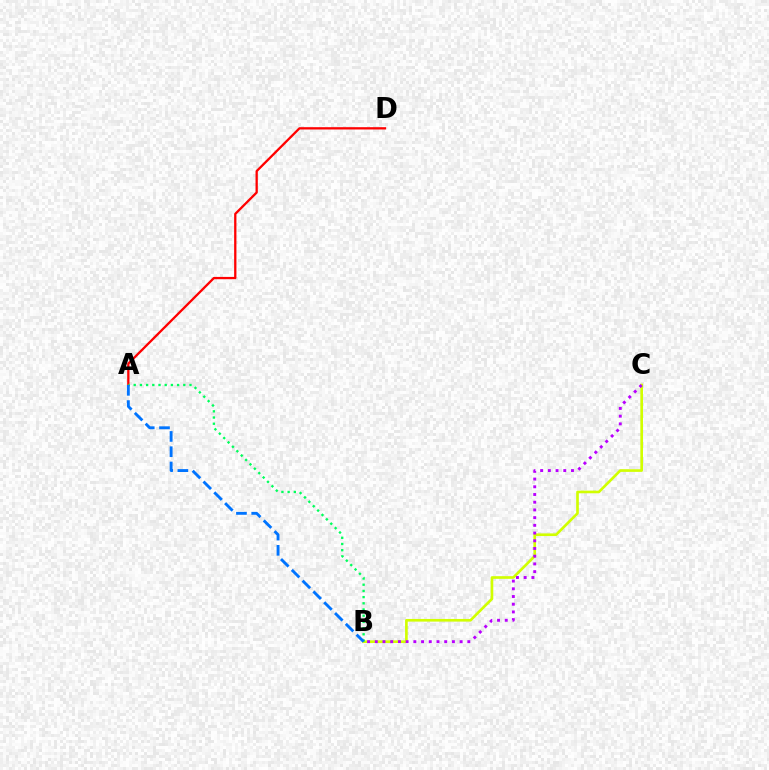{('B', 'C'): [{'color': '#d1ff00', 'line_style': 'solid', 'thickness': 1.91}, {'color': '#b900ff', 'line_style': 'dotted', 'thickness': 2.1}], ('A', 'D'): [{'color': '#ff0000', 'line_style': 'solid', 'thickness': 1.65}], ('A', 'B'): [{'color': '#00ff5c', 'line_style': 'dotted', 'thickness': 1.68}, {'color': '#0074ff', 'line_style': 'dashed', 'thickness': 2.07}]}